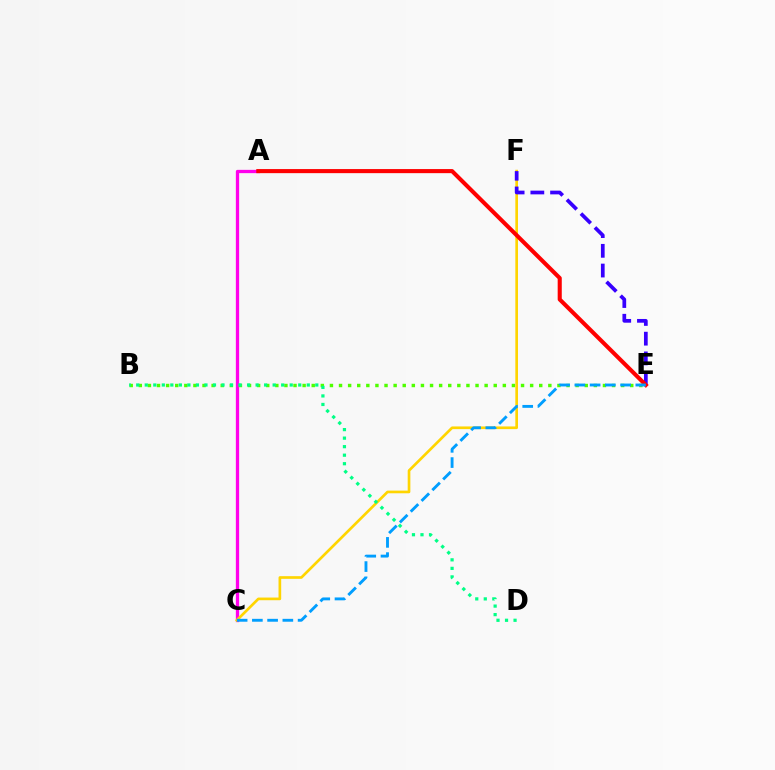{('A', 'C'): [{'color': '#ff00ed', 'line_style': 'solid', 'thickness': 2.37}], ('B', 'E'): [{'color': '#4fff00', 'line_style': 'dotted', 'thickness': 2.47}], ('C', 'F'): [{'color': '#ffd500', 'line_style': 'solid', 'thickness': 1.92}], ('E', 'F'): [{'color': '#3700ff', 'line_style': 'dashed', 'thickness': 2.68}], ('A', 'E'): [{'color': '#ff0000', 'line_style': 'solid', 'thickness': 2.94}], ('C', 'E'): [{'color': '#009eff', 'line_style': 'dashed', 'thickness': 2.07}], ('B', 'D'): [{'color': '#00ff86', 'line_style': 'dotted', 'thickness': 2.32}]}